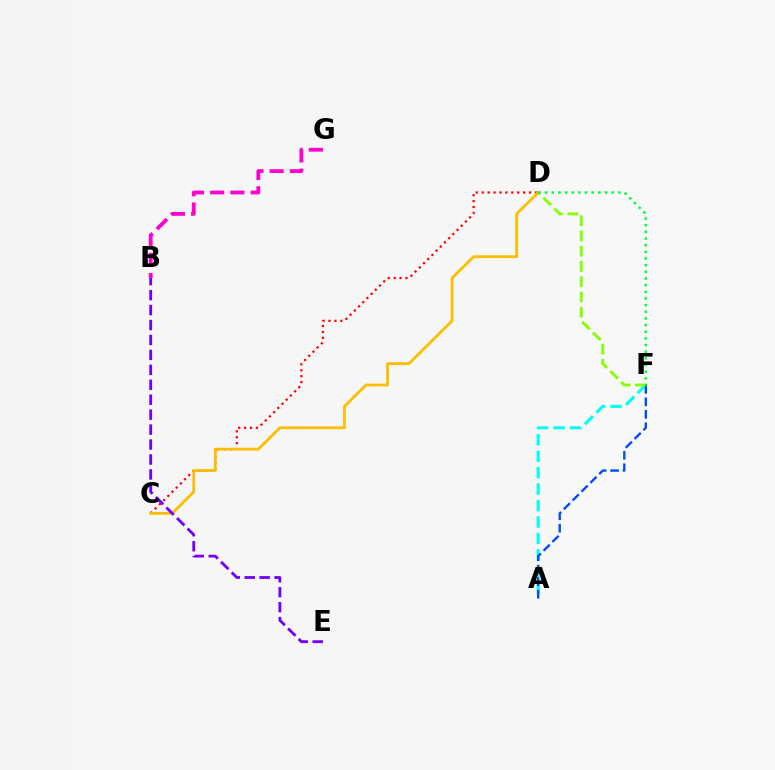{('A', 'F'): [{'color': '#00fff6', 'line_style': 'dashed', 'thickness': 2.23}, {'color': '#004bff', 'line_style': 'dashed', 'thickness': 1.7}], ('C', 'D'): [{'color': '#ff0000', 'line_style': 'dotted', 'thickness': 1.61}, {'color': '#ffbd00', 'line_style': 'solid', 'thickness': 2.01}], ('B', 'G'): [{'color': '#ff00cf', 'line_style': 'dashed', 'thickness': 2.75}], ('D', 'F'): [{'color': '#84ff00', 'line_style': 'dashed', 'thickness': 2.07}, {'color': '#00ff39', 'line_style': 'dotted', 'thickness': 1.81}], ('B', 'E'): [{'color': '#7200ff', 'line_style': 'dashed', 'thickness': 2.03}]}